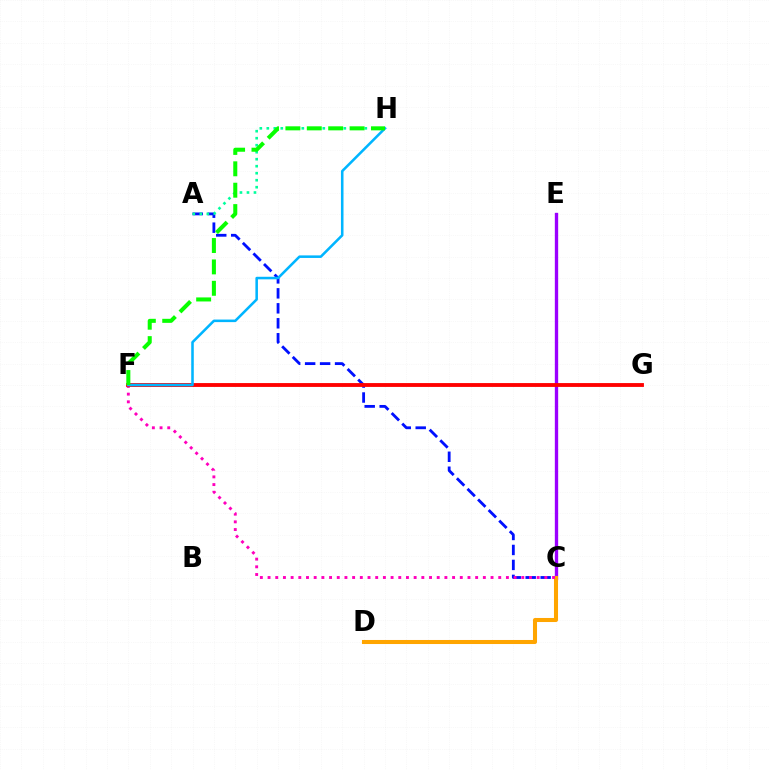{('C', 'E'): [{'color': '#9b00ff', 'line_style': 'solid', 'thickness': 2.4}], ('A', 'C'): [{'color': '#0010ff', 'line_style': 'dashed', 'thickness': 2.03}], ('C', 'D'): [{'color': '#ffa500', 'line_style': 'solid', 'thickness': 2.92}], ('A', 'H'): [{'color': '#00ff9d', 'line_style': 'dotted', 'thickness': 1.9}], ('C', 'F'): [{'color': '#ff00bd', 'line_style': 'dotted', 'thickness': 2.09}], ('F', 'G'): [{'color': '#b3ff00', 'line_style': 'dotted', 'thickness': 1.58}, {'color': '#ff0000', 'line_style': 'solid', 'thickness': 2.77}], ('F', 'H'): [{'color': '#00b5ff', 'line_style': 'solid', 'thickness': 1.84}, {'color': '#08ff00', 'line_style': 'dashed', 'thickness': 2.91}]}